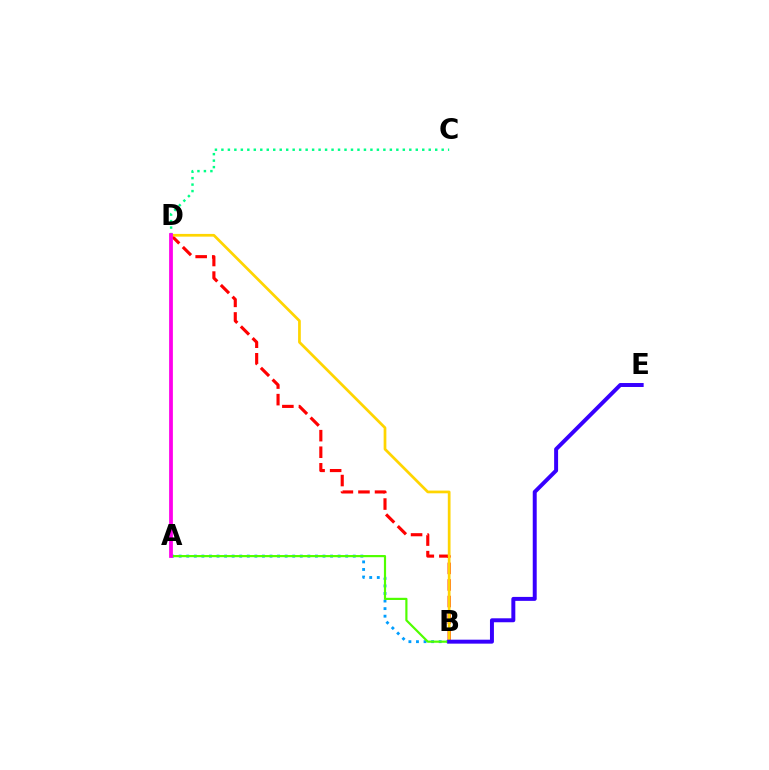{('A', 'B'): [{'color': '#009eff', 'line_style': 'dotted', 'thickness': 2.06}, {'color': '#4fff00', 'line_style': 'solid', 'thickness': 1.57}], ('B', 'D'): [{'color': '#ff0000', 'line_style': 'dashed', 'thickness': 2.25}, {'color': '#ffd500', 'line_style': 'solid', 'thickness': 1.96}], ('C', 'D'): [{'color': '#00ff86', 'line_style': 'dotted', 'thickness': 1.76}], ('B', 'E'): [{'color': '#3700ff', 'line_style': 'solid', 'thickness': 2.85}], ('A', 'D'): [{'color': '#ff00ed', 'line_style': 'solid', 'thickness': 2.71}]}